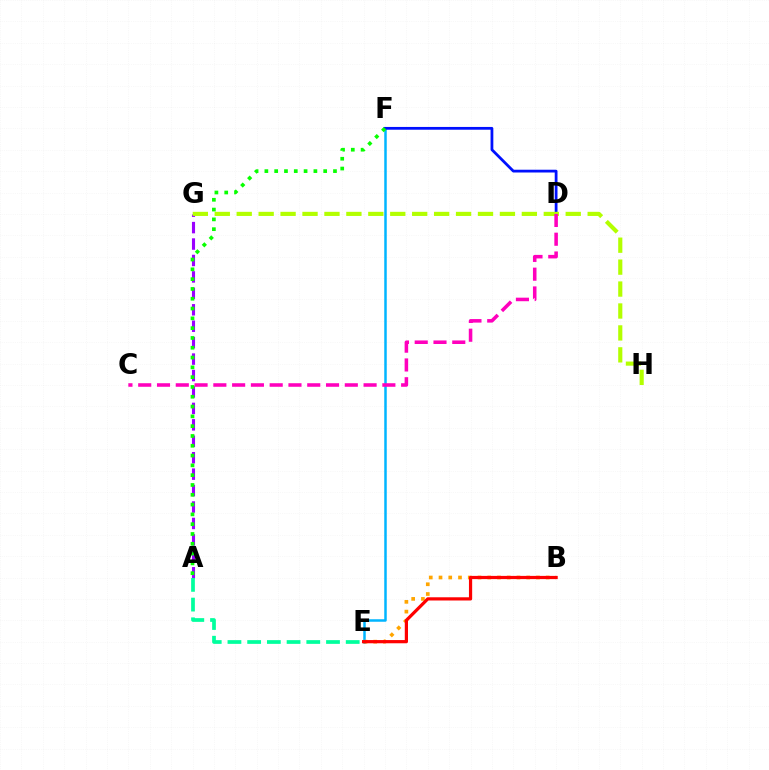{('E', 'F'): [{'color': '#00b5ff', 'line_style': 'solid', 'thickness': 1.8}], ('D', 'F'): [{'color': '#0010ff', 'line_style': 'solid', 'thickness': 2.0}], ('A', 'G'): [{'color': '#9b00ff', 'line_style': 'dashed', 'thickness': 2.23}], ('G', 'H'): [{'color': '#b3ff00', 'line_style': 'dashed', 'thickness': 2.98}], ('B', 'E'): [{'color': '#ffa500', 'line_style': 'dotted', 'thickness': 2.65}, {'color': '#ff0000', 'line_style': 'solid', 'thickness': 2.31}], ('A', 'F'): [{'color': '#08ff00', 'line_style': 'dotted', 'thickness': 2.66}], ('A', 'E'): [{'color': '#00ff9d', 'line_style': 'dashed', 'thickness': 2.68}], ('C', 'D'): [{'color': '#ff00bd', 'line_style': 'dashed', 'thickness': 2.55}]}